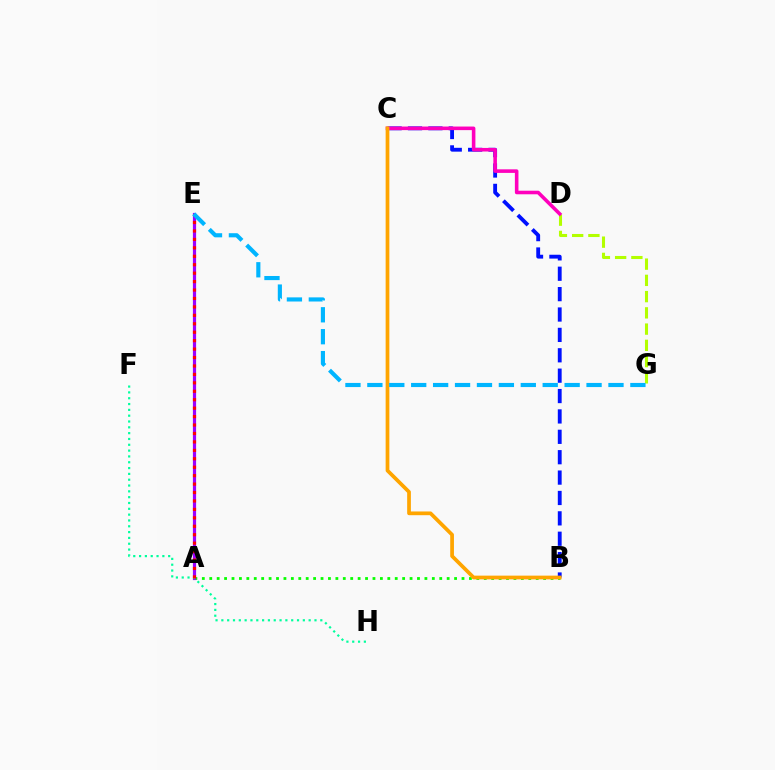{('A', 'B'): [{'color': '#08ff00', 'line_style': 'dotted', 'thickness': 2.02}], ('A', 'E'): [{'color': '#9b00ff', 'line_style': 'solid', 'thickness': 2.29}, {'color': '#ff0000', 'line_style': 'dotted', 'thickness': 2.29}], ('D', 'G'): [{'color': '#b3ff00', 'line_style': 'dashed', 'thickness': 2.21}], ('F', 'H'): [{'color': '#00ff9d', 'line_style': 'dotted', 'thickness': 1.58}], ('B', 'C'): [{'color': '#0010ff', 'line_style': 'dashed', 'thickness': 2.77}, {'color': '#ffa500', 'line_style': 'solid', 'thickness': 2.68}], ('C', 'D'): [{'color': '#ff00bd', 'line_style': 'solid', 'thickness': 2.57}], ('E', 'G'): [{'color': '#00b5ff', 'line_style': 'dashed', 'thickness': 2.98}]}